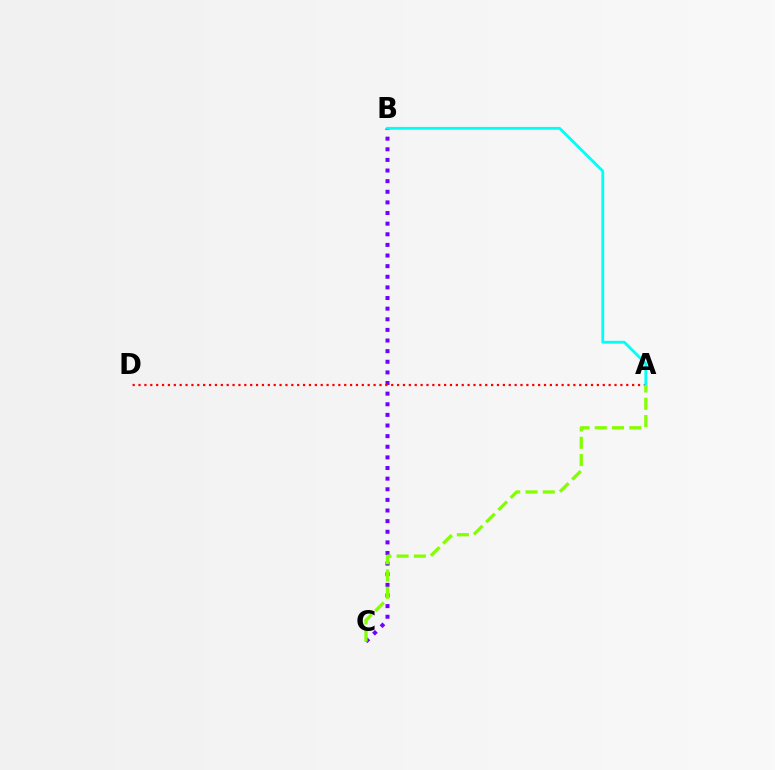{('B', 'C'): [{'color': '#7200ff', 'line_style': 'dotted', 'thickness': 2.89}], ('A', 'D'): [{'color': '#ff0000', 'line_style': 'dotted', 'thickness': 1.6}], ('A', 'B'): [{'color': '#00fff6', 'line_style': 'solid', 'thickness': 2.03}], ('A', 'C'): [{'color': '#84ff00', 'line_style': 'dashed', 'thickness': 2.35}]}